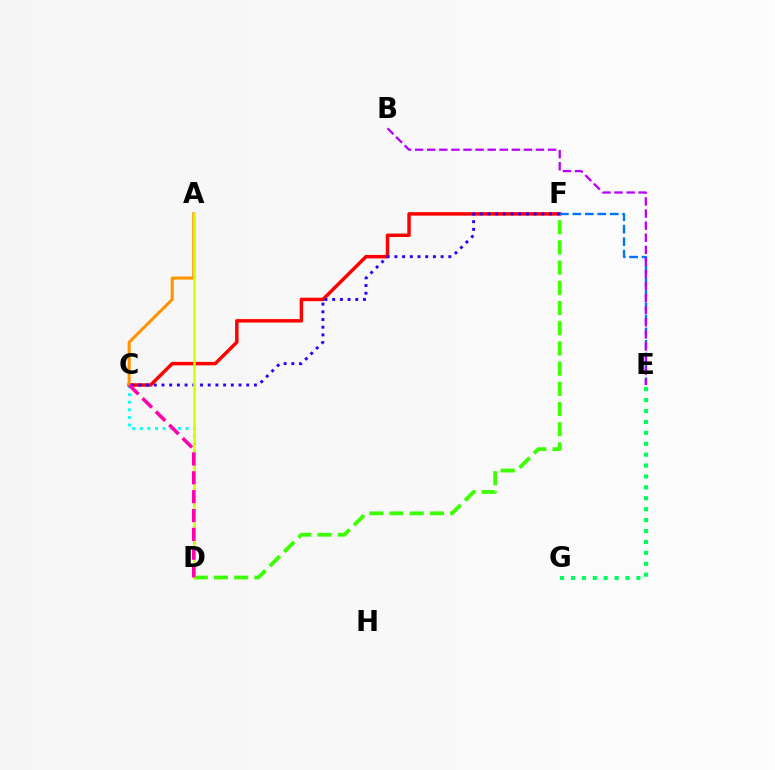{('C', 'F'): [{'color': '#ff0000', 'line_style': 'solid', 'thickness': 2.5}, {'color': '#2500ff', 'line_style': 'dotted', 'thickness': 2.09}], ('C', 'D'): [{'color': '#00fff6', 'line_style': 'dotted', 'thickness': 2.07}, {'color': '#ff00ac', 'line_style': 'dashed', 'thickness': 2.56}], ('A', 'C'): [{'color': '#ff9400', 'line_style': 'solid', 'thickness': 2.2}], ('E', 'G'): [{'color': '#00ff5c', 'line_style': 'dotted', 'thickness': 2.96}], ('D', 'F'): [{'color': '#3dff00', 'line_style': 'dashed', 'thickness': 2.74}], ('E', 'F'): [{'color': '#0074ff', 'line_style': 'dashed', 'thickness': 1.69}], ('B', 'E'): [{'color': '#b900ff', 'line_style': 'dashed', 'thickness': 1.64}], ('A', 'D'): [{'color': '#d1ff00', 'line_style': 'solid', 'thickness': 1.8}]}